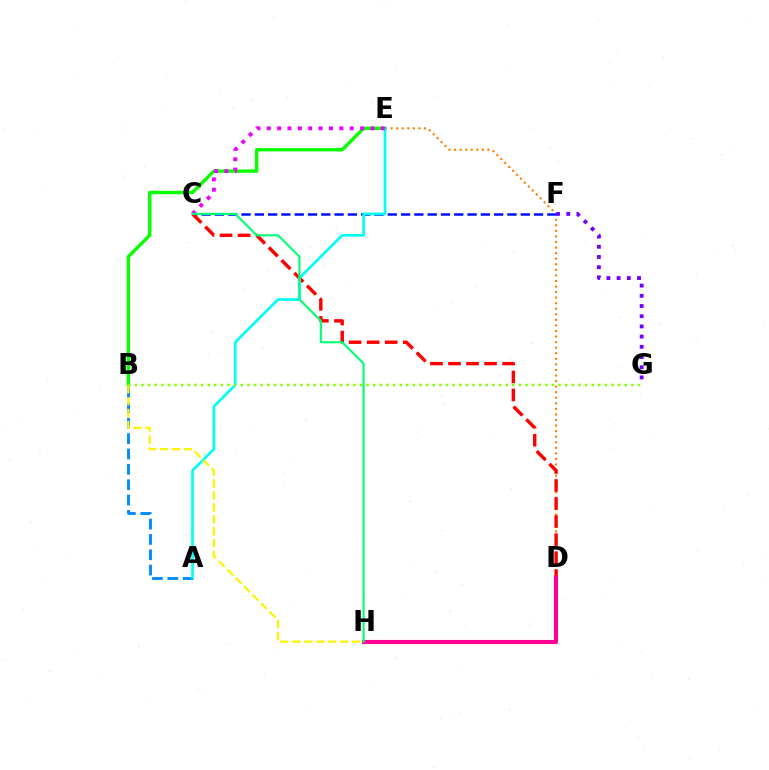{('D', 'E'): [{'color': '#ff7c00', 'line_style': 'dotted', 'thickness': 1.51}], ('C', 'F'): [{'color': '#0010ff', 'line_style': 'dashed', 'thickness': 1.81}], ('A', 'B'): [{'color': '#008cff', 'line_style': 'dashed', 'thickness': 2.08}], ('B', 'E'): [{'color': '#08ff00', 'line_style': 'solid', 'thickness': 2.44}], ('F', 'G'): [{'color': '#7200ff', 'line_style': 'dotted', 'thickness': 2.77}], ('C', 'D'): [{'color': '#ff0000', 'line_style': 'dashed', 'thickness': 2.45}], ('A', 'E'): [{'color': '#00fff6', 'line_style': 'solid', 'thickness': 1.93}], ('D', 'H'): [{'color': '#ff0094', 'line_style': 'solid', 'thickness': 2.95}], ('C', 'E'): [{'color': '#ee00ff', 'line_style': 'dotted', 'thickness': 2.82}], ('C', 'H'): [{'color': '#00ff74', 'line_style': 'solid', 'thickness': 1.54}], ('B', 'H'): [{'color': '#fcf500', 'line_style': 'dashed', 'thickness': 1.62}], ('B', 'G'): [{'color': '#84ff00', 'line_style': 'dotted', 'thickness': 1.8}]}